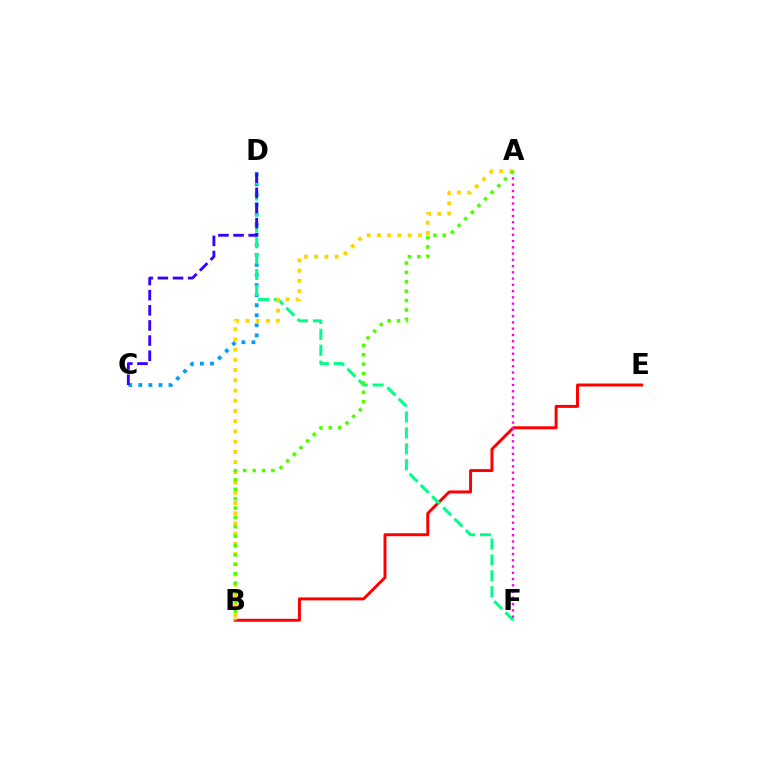{('C', 'D'): [{'color': '#009eff', 'line_style': 'dotted', 'thickness': 2.74}, {'color': '#3700ff', 'line_style': 'dashed', 'thickness': 2.06}], ('B', 'E'): [{'color': '#ff0000', 'line_style': 'solid', 'thickness': 2.13}], ('D', 'F'): [{'color': '#00ff86', 'line_style': 'dashed', 'thickness': 2.16}], ('A', 'B'): [{'color': '#ffd500', 'line_style': 'dotted', 'thickness': 2.78}, {'color': '#4fff00', 'line_style': 'dotted', 'thickness': 2.55}], ('A', 'F'): [{'color': '#ff00ed', 'line_style': 'dotted', 'thickness': 1.7}]}